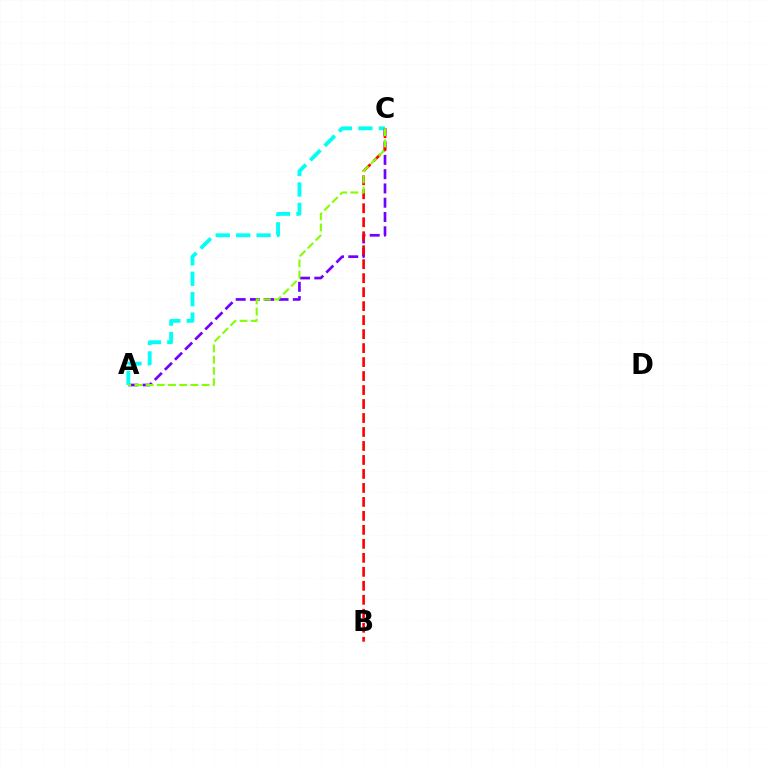{('A', 'C'): [{'color': '#7200ff', 'line_style': 'dashed', 'thickness': 1.94}, {'color': '#00fff6', 'line_style': 'dashed', 'thickness': 2.77}, {'color': '#84ff00', 'line_style': 'dashed', 'thickness': 1.52}], ('B', 'C'): [{'color': '#ff0000', 'line_style': 'dashed', 'thickness': 1.9}]}